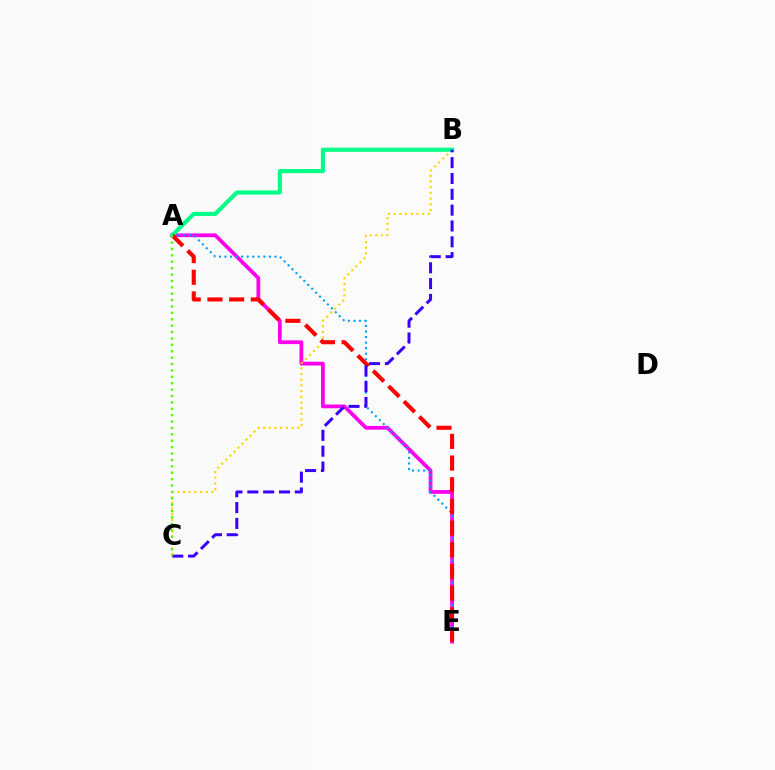{('A', 'E'): [{'color': '#ff00ed', 'line_style': 'solid', 'thickness': 2.71}, {'color': '#009eff', 'line_style': 'dotted', 'thickness': 1.51}, {'color': '#ff0000', 'line_style': 'dashed', 'thickness': 2.95}], ('B', 'C'): [{'color': '#ffd500', 'line_style': 'dotted', 'thickness': 1.54}, {'color': '#3700ff', 'line_style': 'dashed', 'thickness': 2.15}], ('A', 'B'): [{'color': '#00ff86', 'line_style': 'solid', 'thickness': 2.97}], ('A', 'C'): [{'color': '#4fff00', 'line_style': 'dotted', 'thickness': 1.74}]}